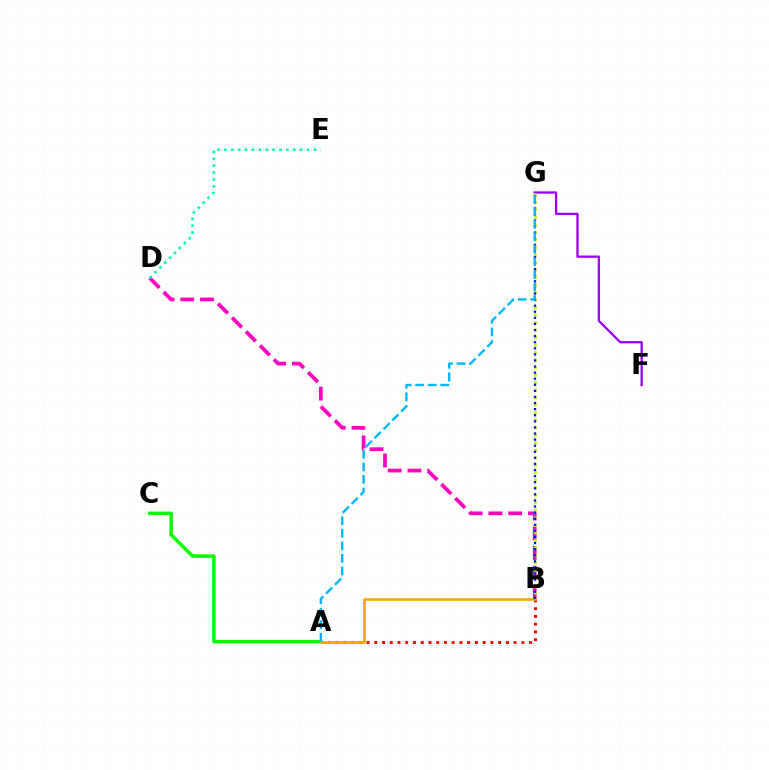{('B', 'D'): [{'color': '#ff00bd', 'line_style': 'dashed', 'thickness': 2.68}], ('F', 'G'): [{'color': '#9b00ff', 'line_style': 'solid', 'thickness': 1.66}], ('B', 'G'): [{'color': '#b3ff00', 'line_style': 'dotted', 'thickness': 2.04}, {'color': '#0010ff', 'line_style': 'dotted', 'thickness': 1.65}], ('A', 'B'): [{'color': '#ff0000', 'line_style': 'dotted', 'thickness': 2.1}, {'color': '#ffa500', 'line_style': 'solid', 'thickness': 1.91}], ('A', 'C'): [{'color': '#08ff00', 'line_style': 'solid', 'thickness': 2.5}], ('D', 'E'): [{'color': '#00ff9d', 'line_style': 'dotted', 'thickness': 1.87}], ('A', 'G'): [{'color': '#00b5ff', 'line_style': 'dashed', 'thickness': 1.7}]}